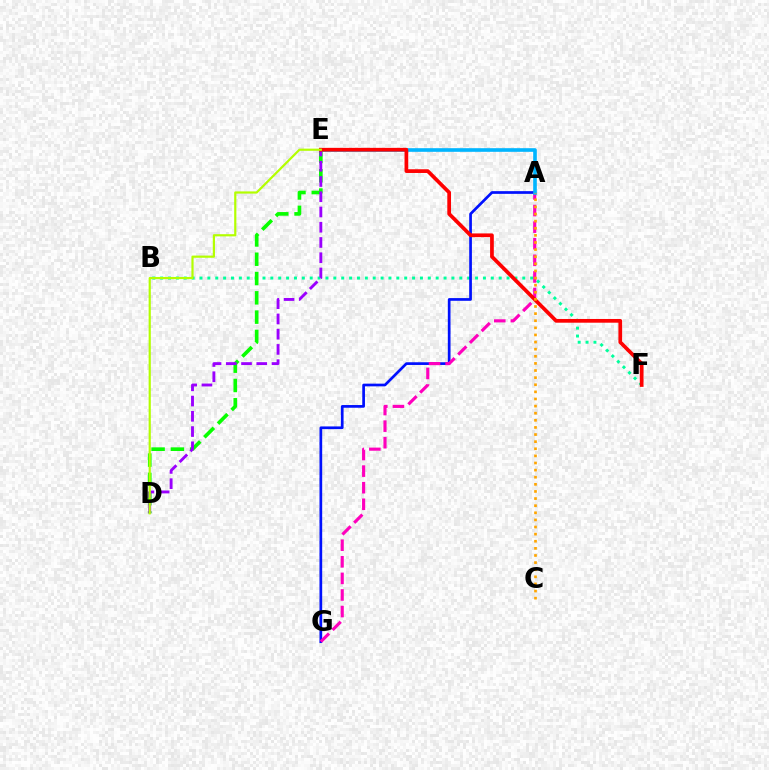{('B', 'F'): [{'color': '#00ff9d', 'line_style': 'dotted', 'thickness': 2.14}], ('D', 'E'): [{'color': '#08ff00', 'line_style': 'dashed', 'thickness': 2.62}, {'color': '#9b00ff', 'line_style': 'dashed', 'thickness': 2.07}, {'color': '#b3ff00', 'line_style': 'solid', 'thickness': 1.58}], ('A', 'G'): [{'color': '#0010ff', 'line_style': 'solid', 'thickness': 1.95}, {'color': '#ff00bd', 'line_style': 'dashed', 'thickness': 2.25}], ('A', 'E'): [{'color': '#00b5ff', 'line_style': 'solid', 'thickness': 2.61}], ('E', 'F'): [{'color': '#ff0000', 'line_style': 'solid', 'thickness': 2.68}], ('A', 'C'): [{'color': '#ffa500', 'line_style': 'dotted', 'thickness': 1.93}]}